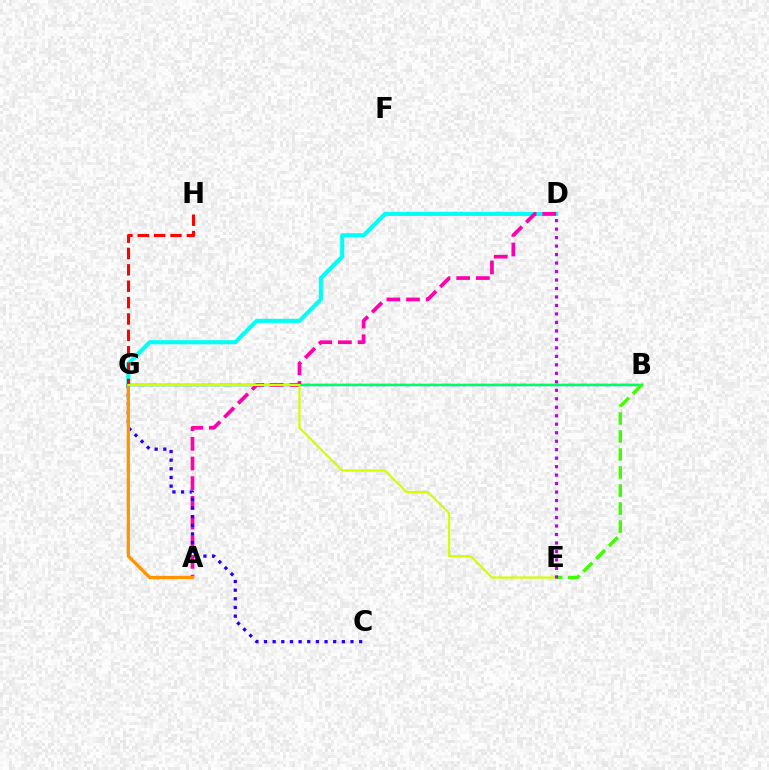{('D', 'G'): [{'color': '#00fff6', 'line_style': 'solid', 'thickness': 2.95}], ('B', 'G'): [{'color': '#0074ff', 'line_style': 'solid', 'thickness': 1.71}, {'color': '#00ff5c', 'line_style': 'solid', 'thickness': 1.52}], ('A', 'D'): [{'color': '#ff00ac', 'line_style': 'dashed', 'thickness': 2.67}], ('C', 'G'): [{'color': '#2500ff', 'line_style': 'dotted', 'thickness': 2.35}], ('A', 'G'): [{'color': '#ff9400', 'line_style': 'solid', 'thickness': 2.36}], ('G', 'H'): [{'color': '#ff0000', 'line_style': 'dashed', 'thickness': 2.22}], ('E', 'G'): [{'color': '#d1ff00', 'line_style': 'solid', 'thickness': 1.58}], ('B', 'E'): [{'color': '#3dff00', 'line_style': 'dashed', 'thickness': 2.45}], ('D', 'E'): [{'color': '#b900ff', 'line_style': 'dotted', 'thickness': 2.3}]}